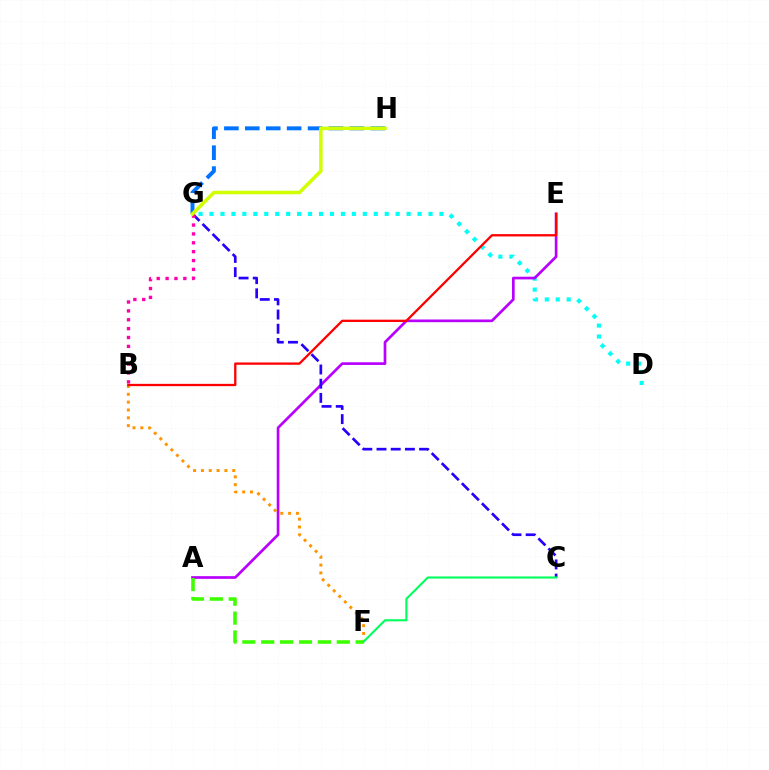{('D', 'G'): [{'color': '#00fff6', 'line_style': 'dotted', 'thickness': 2.98}], ('A', 'E'): [{'color': '#b900ff', 'line_style': 'solid', 'thickness': 1.93}], ('B', 'F'): [{'color': '#ff9400', 'line_style': 'dotted', 'thickness': 2.13}], ('G', 'H'): [{'color': '#0074ff', 'line_style': 'dashed', 'thickness': 2.84}, {'color': '#d1ff00', 'line_style': 'solid', 'thickness': 2.53}], ('C', 'G'): [{'color': '#2500ff', 'line_style': 'dashed', 'thickness': 1.93}], ('B', 'G'): [{'color': '#ff00ac', 'line_style': 'dotted', 'thickness': 2.41}], ('B', 'E'): [{'color': '#ff0000', 'line_style': 'solid', 'thickness': 1.66}], ('A', 'F'): [{'color': '#3dff00', 'line_style': 'dashed', 'thickness': 2.56}], ('C', 'F'): [{'color': '#00ff5c', 'line_style': 'solid', 'thickness': 1.52}]}